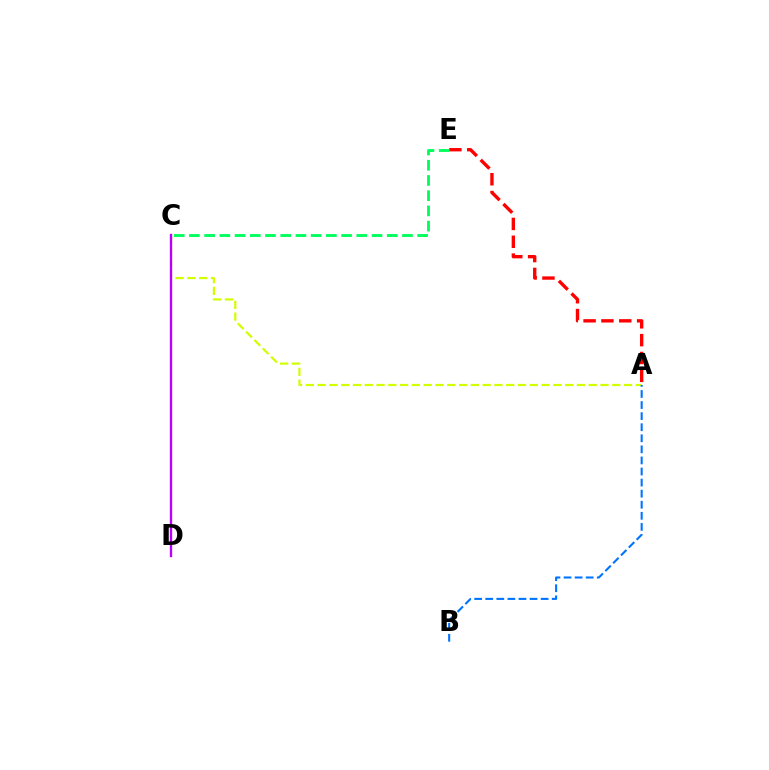{('A', 'C'): [{'color': '#d1ff00', 'line_style': 'dashed', 'thickness': 1.6}], ('A', 'B'): [{'color': '#0074ff', 'line_style': 'dashed', 'thickness': 1.5}], ('A', 'E'): [{'color': '#ff0000', 'line_style': 'dashed', 'thickness': 2.42}], ('C', 'E'): [{'color': '#00ff5c', 'line_style': 'dashed', 'thickness': 2.07}], ('C', 'D'): [{'color': '#b900ff', 'line_style': 'solid', 'thickness': 1.69}]}